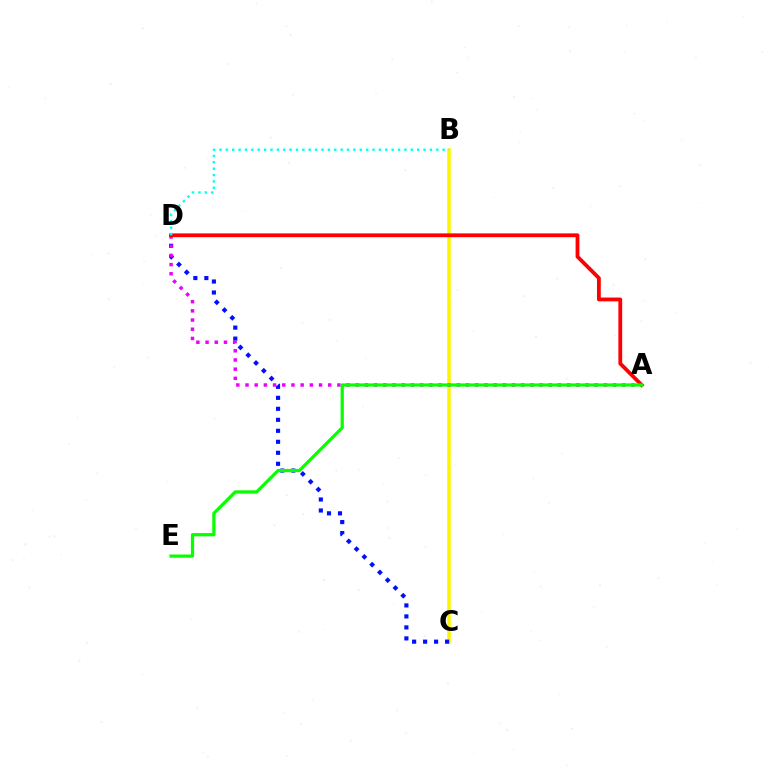{('B', 'C'): [{'color': '#fcf500', 'line_style': 'solid', 'thickness': 2.52}], ('C', 'D'): [{'color': '#0010ff', 'line_style': 'dotted', 'thickness': 2.99}], ('A', 'D'): [{'color': '#ee00ff', 'line_style': 'dotted', 'thickness': 2.5}, {'color': '#ff0000', 'line_style': 'solid', 'thickness': 2.74}], ('B', 'D'): [{'color': '#00fff6', 'line_style': 'dotted', 'thickness': 1.73}], ('A', 'E'): [{'color': '#08ff00', 'line_style': 'solid', 'thickness': 2.33}]}